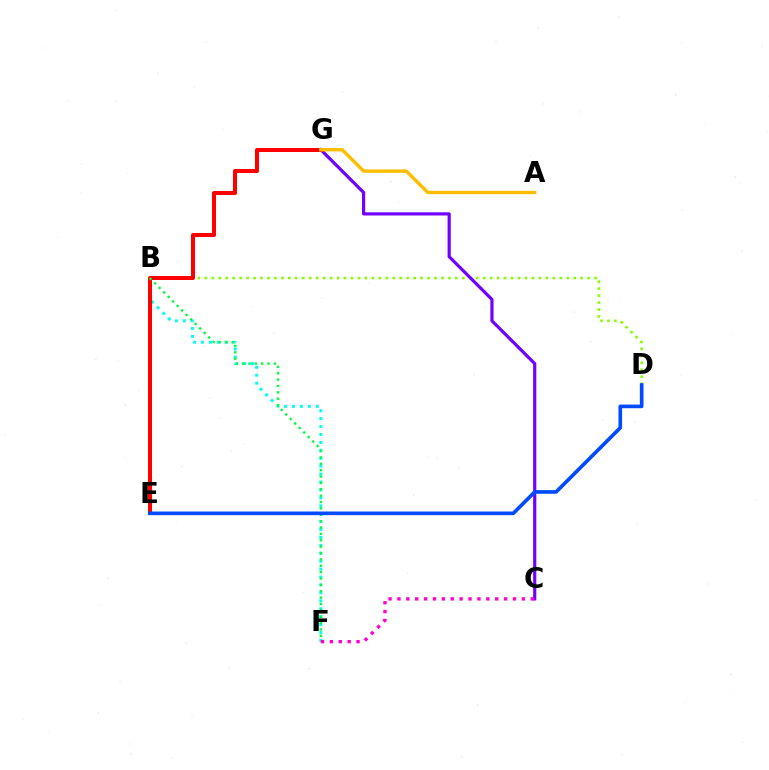{('B', 'D'): [{'color': '#84ff00', 'line_style': 'dotted', 'thickness': 1.89}], ('C', 'G'): [{'color': '#7200ff', 'line_style': 'solid', 'thickness': 2.29}], ('B', 'F'): [{'color': '#00fff6', 'line_style': 'dotted', 'thickness': 2.15}, {'color': '#00ff39', 'line_style': 'dotted', 'thickness': 1.73}], ('E', 'G'): [{'color': '#ff0000', 'line_style': 'solid', 'thickness': 2.89}], ('C', 'F'): [{'color': '#ff00cf', 'line_style': 'dotted', 'thickness': 2.41}], ('A', 'G'): [{'color': '#ffbd00', 'line_style': 'solid', 'thickness': 2.46}], ('D', 'E'): [{'color': '#004bff', 'line_style': 'solid', 'thickness': 2.62}]}